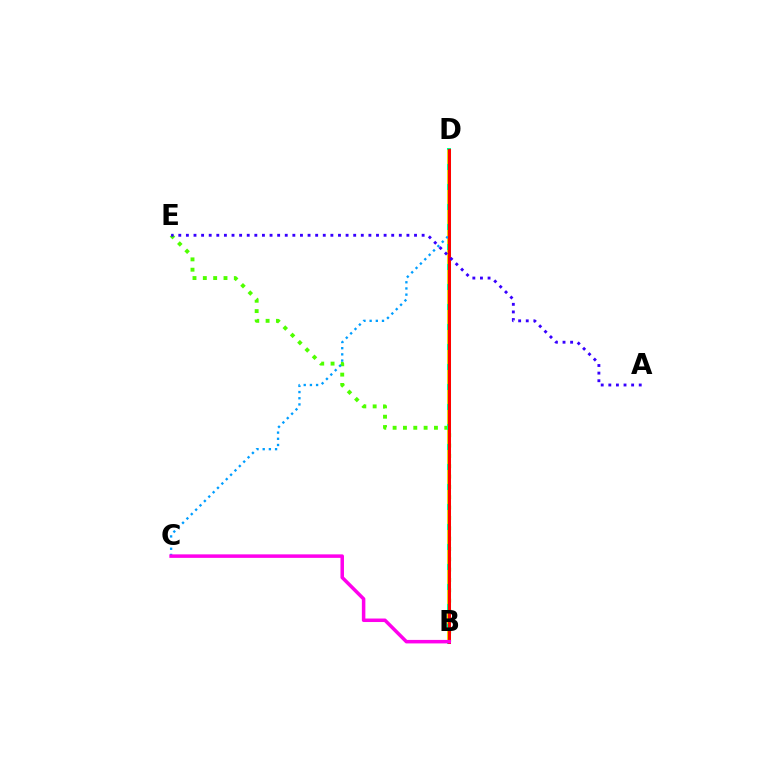{('B', 'E'): [{'color': '#4fff00', 'line_style': 'dotted', 'thickness': 2.81}], ('B', 'D'): [{'color': '#00ff86', 'line_style': 'solid', 'thickness': 2.91}, {'color': '#ffd500', 'line_style': 'dashed', 'thickness': 2.72}, {'color': '#ff0000', 'line_style': 'solid', 'thickness': 2.14}], ('C', 'D'): [{'color': '#009eff', 'line_style': 'dotted', 'thickness': 1.68}], ('A', 'E'): [{'color': '#3700ff', 'line_style': 'dotted', 'thickness': 2.07}], ('B', 'C'): [{'color': '#ff00ed', 'line_style': 'solid', 'thickness': 2.53}]}